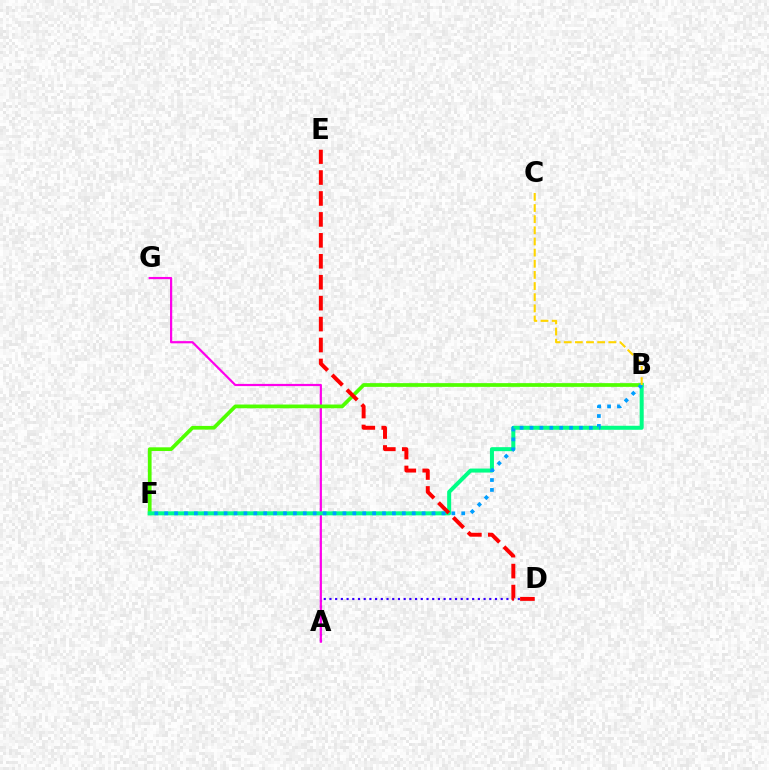{('A', 'D'): [{'color': '#3700ff', 'line_style': 'dotted', 'thickness': 1.55}], ('A', 'G'): [{'color': '#ff00ed', 'line_style': 'solid', 'thickness': 1.59}], ('B', 'F'): [{'color': '#4fff00', 'line_style': 'solid', 'thickness': 2.68}, {'color': '#00ff86', 'line_style': 'solid', 'thickness': 2.89}, {'color': '#009eff', 'line_style': 'dotted', 'thickness': 2.69}], ('D', 'E'): [{'color': '#ff0000', 'line_style': 'dashed', 'thickness': 2.84}], ('B', 'C'): [{'color': '#ffd500', 'line_style': 'dashed', 'thickness': 1.51}]}